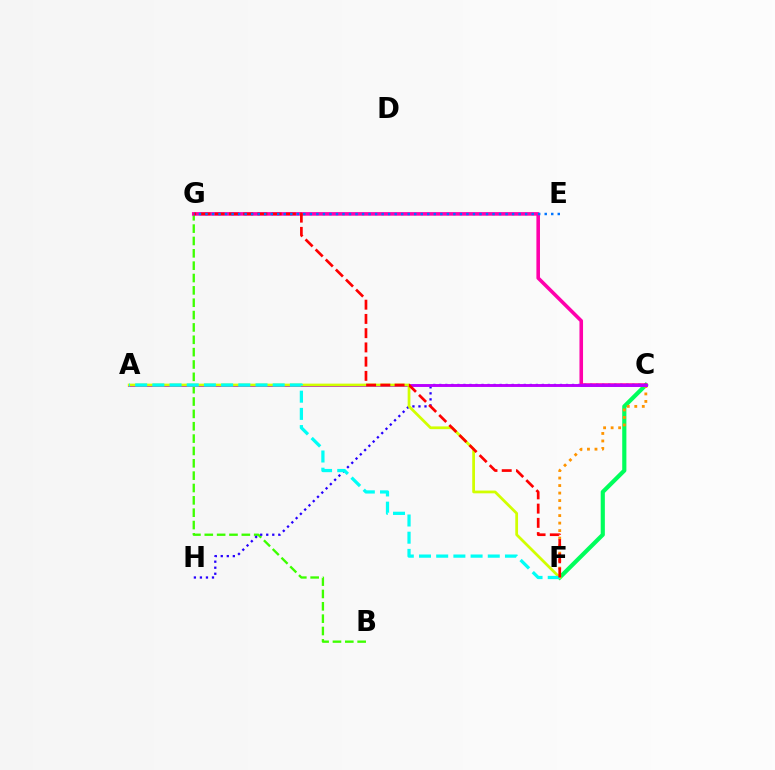{('C', 'F'): [{'color': '#00ff5c', 'line_style': 'solid', 'thickness': 3.0}, {'color': '#ff9400', 'line_style': 'dotted', 'thickness': 2.04}], ('B', 'G'): [{'color': '#3dff00', 'line_style': 'dashed', 'thickness': 1.68}], ('C', 'G'): [{'color': '#ff00ac', 'line_style': 'solid', 'thickness': 2.57}], ('C', 'H'): [{'color': '#2500ff', 'line_style': 'dotted', 'thickness': 1.64}], ('A', 'C'): [{'color': '#b900ff', 'line_style': 'solid', 'thickness': 2.09}], ('A', 'F'): [{'color': '#d1ff00', 'line_style': 'solid', 'thickness': 1.98}, {'color': '#00fff6', 'line_style': 'dashed', 'thickness': 2.34}], ('F', 'G'): [{'color': '#ff0000', 'line_style': 'dashed', 'thickness': 1.93}], ('E', 'G'): [{'color': '#0074ff', 'line_style': 'dotted', 'thickness': 1.77}]}